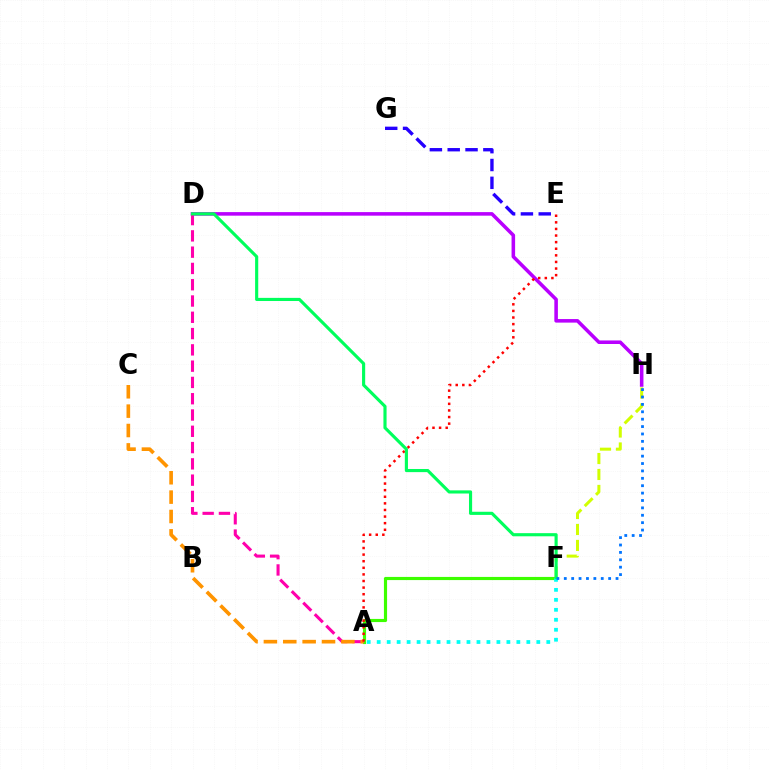{('A', 'F'): [{'color': '#3dff00', 'line_style': 'solid', 'thickness': 2.27}, {'color': '#00fff6', 'line_style': 'dotted', 'thickness': 2.71}], ('F', 'H'): [{'color': '#d1ff00', 'line_style': 'dashed', 'thickness': 2.17}, {'color': '#0074ff', 'line_style': 'dotted', 'thickness': 2.01}], ('D', 'H'): [{'color': '#b900ff', 'line_style': 'solid', 'thickness': 2.56}], ('E', 'G'): [{'color': '#2500ff', 'line_style': 'dashed', 'thickness': 2.42}], ('A', 'D'): [{'color': '#ff00ac', 'line_style': 'dashed', 'thickness': 2.21}], ('A', 'C'): [{'color': '#ff9400', 'line_style': 'dashed', 'thickness': 2.63}], ('A', 'E'): [{'color': '#ff0000', 'line_style': 'dotted', 'thickness': 1.79}], ('D', 'F'): [{'color': '#00ff5c', 'line_style': 'solid', 'thickness': 2.26}]}